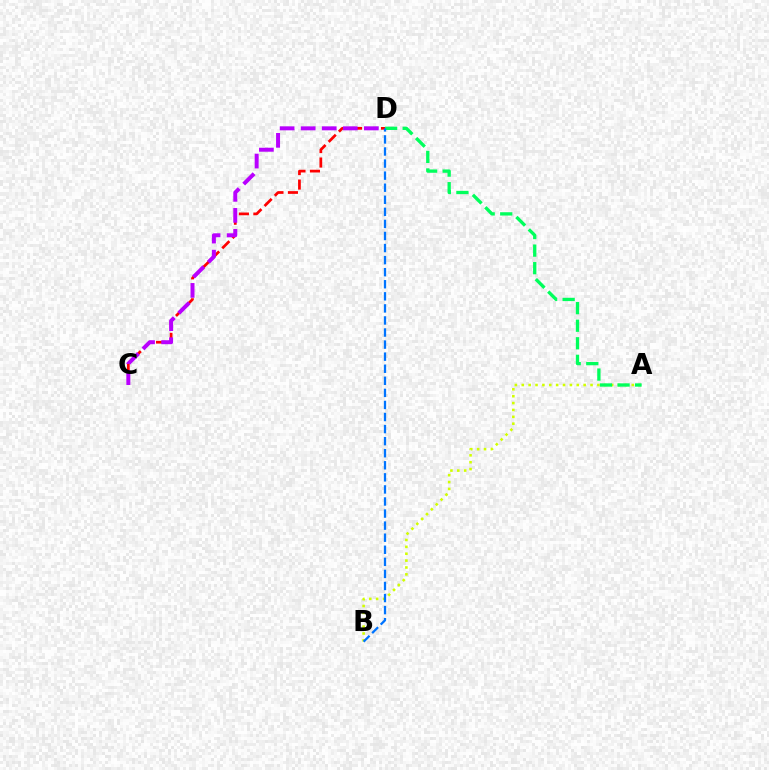{('C', 'D'): [{'color': '#ff0000', 'line_style': 'dashed', 'thickness': 1.97}, {'color': '#b900ff', 'line_style': 'dashed', 'thickness': 2.86}], ('A', 'B'): [{'color': '#d1ff00', 'line_style': 'dotted', 'thickness': 1.87}], ('A', 'D'): [{'color': '#00ff5c', 'line_style': 'dashed', 'thickness': 2.39}], ('B', 'D'): [{'color': '#0074ff', 'line_style': 'dashed', 'thickness': 1.64}]}